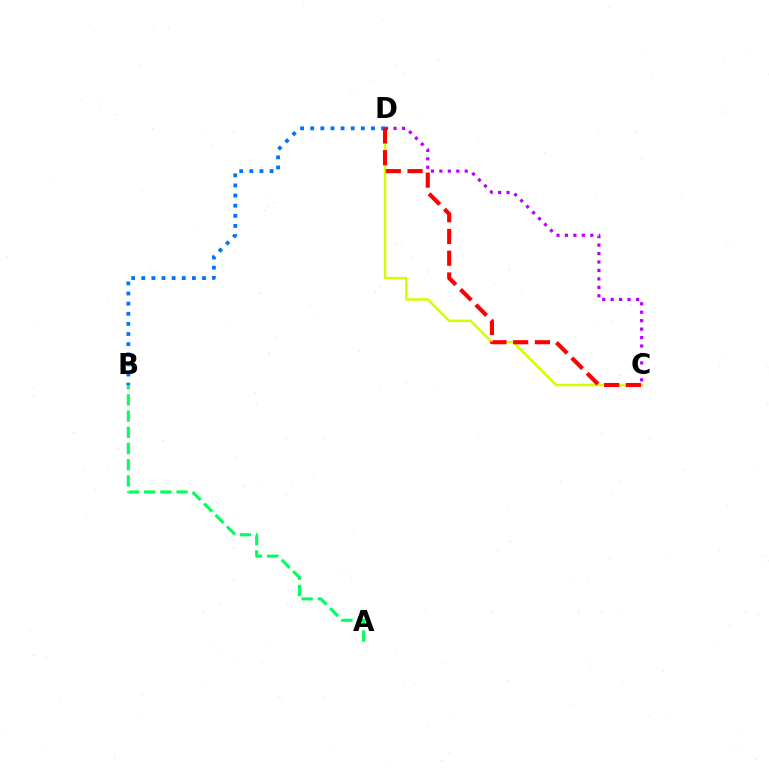{('A', 'B'): [{'color': '#00ff5c', 'line_style': 'dashed', 'thickness': 2.2}], ('C', 'D'): [{'color': '#d1ff00', 'line_style': 'solid', 'thickness': 1.79}, {'color': '#b900ff', 'line_style': 'dotted', 'thickness': 2.3}, {'color': '#ff0000', 'line_style': 'dashed', 'thickness': 2.95}], ('B', 'D'): [{'color': '#0074ff', 'line_style': 'dotted', 'thickness': 2.75}]}